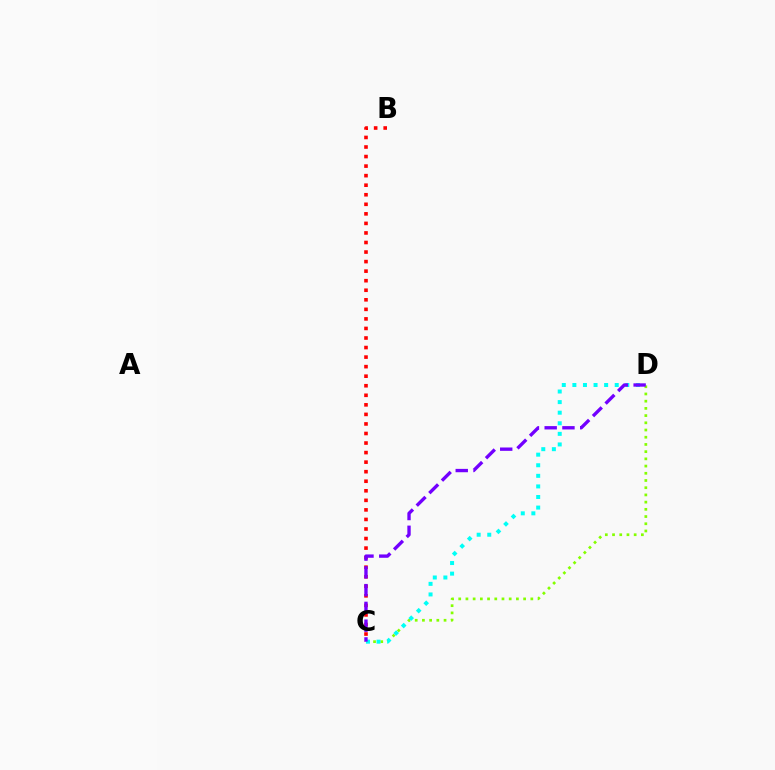{('C', 'D'): [{'color': '#84ff00', 'line_style': 'dotted', 'thickness': 1.96}, {'color': '#00fff6', 'line_style': 'dotted', 'thickness': 2.88}, {'color': '#7200ff', 'line_style': 'dashed', 'thickness': 2.41}], ('B', 'C'): [{'color': '#ff0000', 'line_style': 'dotted', 'thickness': 2.59}]}